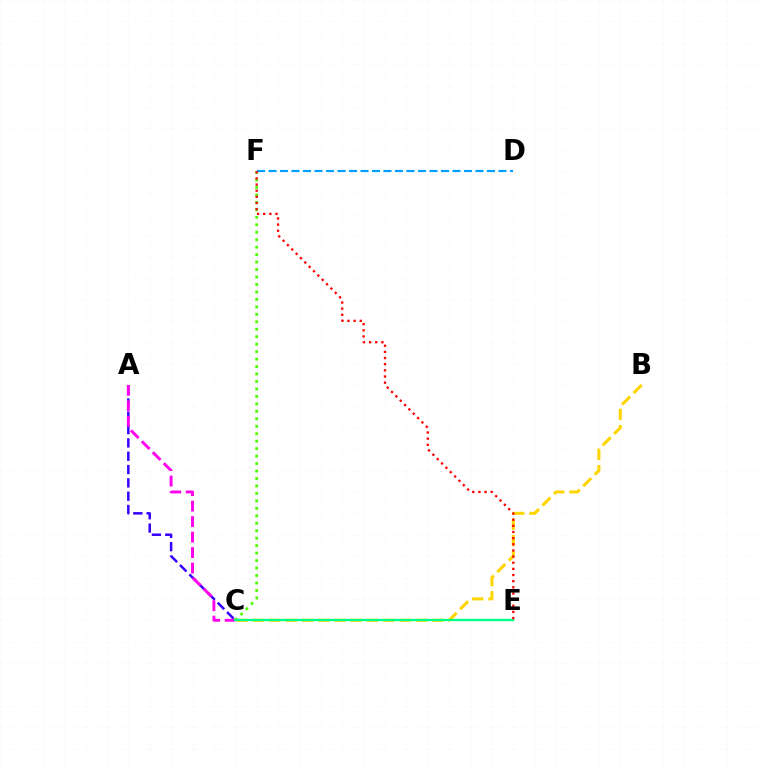{('A', 'C'): [{'color': '#3700ff', 'line_style': 'dashed', 'thickness': 1.81}, {'color': '#ff00ed', 'line_style': 'dashed', 'thickness': 2.1}], ('C', 'F'): [{'color': '#4fff00', 'line_style': 'dotted', 'thickness': 2.03}], ('B', 'C'): [{'color': '#ffd500', 'line_style': 'dashed', 'thickness': 2.21}], ('D', 'F'): [{'color': '#009eff', 'line_style': 'dashed', 'thickness': 1.56}], ('C', 'E'): [{'color': '#00ff86', 'line_style': 'solid', 'thickness': 1.68}], ('E', 'F'): [{'color': '#ff0000', 'line_style': 'dotted', 'thickness': 1.67}]}